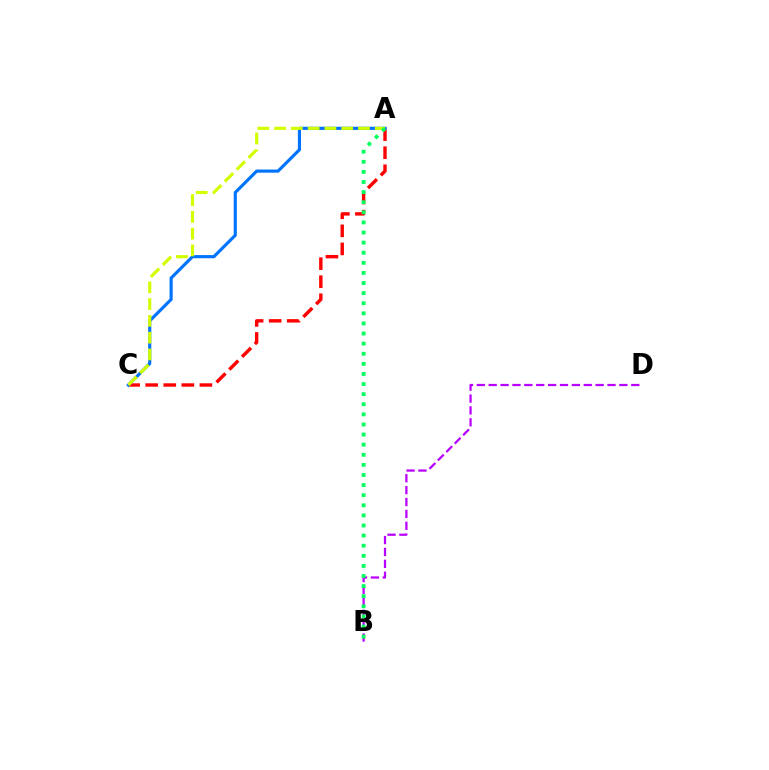{('A', 'C'): [{'color': '#ff0000', 'line_style': 'dashed', 'thickness': 2.45}, {'color': '#0074ff', 'line_style': 'solid', 'thickness': 2.27}, {'color': '#d1ff00', 'line_style': 'dashed', 'thickness': 2.28}], ('B', 'D'): [{'color': '#b900ff', 'line_style': 'dashed', 'thickness': 1.61}], ('A', 'B'): [{'color': '#00ff5c', 'line_style': 'dotted', 'thickness': 2.74}]}